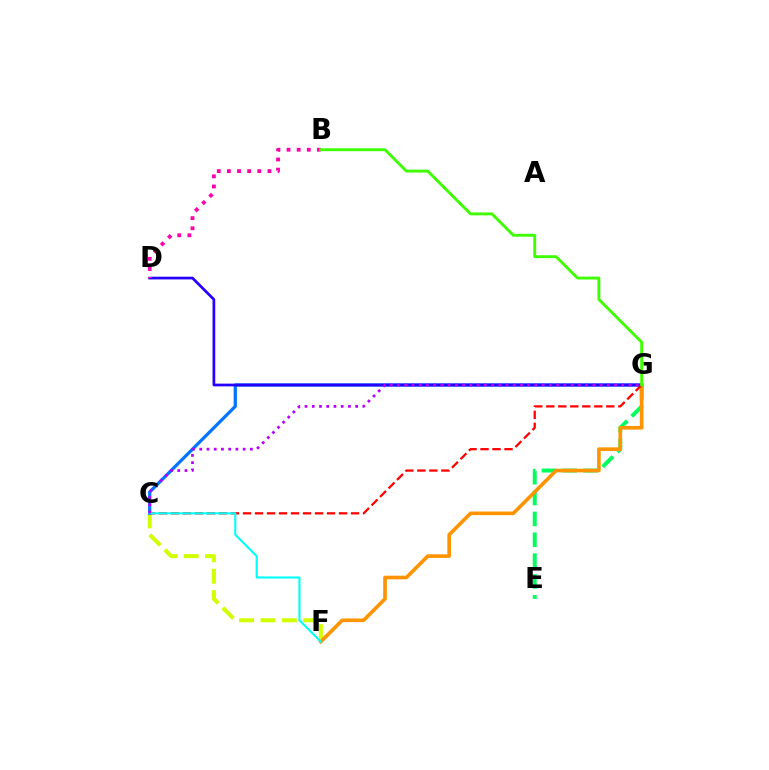{('E', 'G'): [{'color': '#00ff5c', 'line_style': 'dashed', 'thickness': 2.83}], ('C', 'F'): [{'color': '#d1ff00', 'line_style': 'dashed', 'thickness': 2.91}, {'color': '#00fff6', 'line_style': 'solid', 'thickness': 1.52}], ('C', 'G'): [{'color': '#0074ff', 'line_style': 'solid', 'thickness': 2.33}, {'color': '#ff0000', 'line_style': 'dashed', 'thickness': 1.63}, {'color': '#b900ff', 'line_style': 'dotted', 'thickness': 1.97}], ('D', 'G'): [{'color': '#2500ff', 'line_style': 'solid', 'thickness': 1.96}], ('F', 'G'): [{'color': '#ff9400', 'line_style': 'solid', 'thickness': 2.62}], ('B', 'D'): [{'color': '#ff00ac', 'line_style': 'dotted', 'thickness': 2.75}], ('B', 'G'): [{'color': '#3dff00', 'line_style': 'solid', 'thickness': 2.07}]}